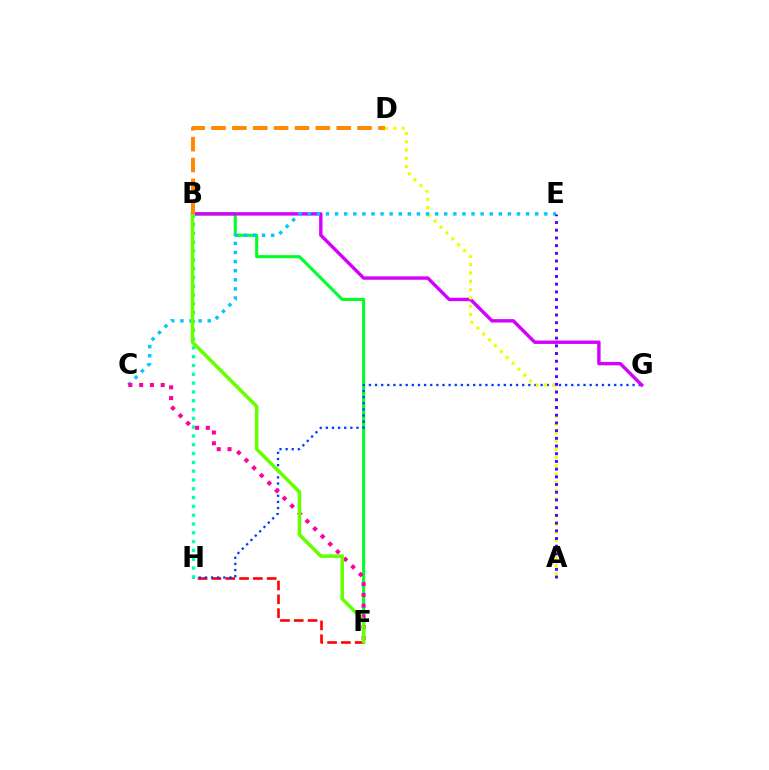{('F', 'H'): [{'color': '#ff0000', 'line_style': 'dashed', 'thickness': 1.88}], ('B', 'F'): [{'color': '#00ff27', 'line_style': 'solid', 'thickness': 2.21}, {'color': '#66ff00', 'line_style': 'solid', 'thickness': 2.56}], ('G', 'H'): [{'color': '#003fff', 'line_style': 'dotted', 'thickness': 1.67}], ('B', 'G'): [{'color': '#d600ff', 'line_style': 'solid', 'thickness': 2.45}], ('A', 'D'): [{'color': '#eeff00', 'line_style': 'dotted', 'thickness': 2.26}], ('C', 'E'): [{'color': '#00c7ff', 'line_style': 'dotted', 'thickness': 2.47}], ('C', 'F'): [{'color': '#ff00a0', 'line_style': 'dotted', 'thickness': 2.93}], ('B', 'H'): [{'color': '#00ffaf', 'line_style': 'dotted', 'thickness': 2.39}], ('B', 'D'): [{'color': '#ff8800', 'line_style': 'dashed', 'thickness': 2.83}], ('A', 'E'): [{'color': '#4f00ff', 'line_style': 'dotted', 'thickness': 2.09}]}